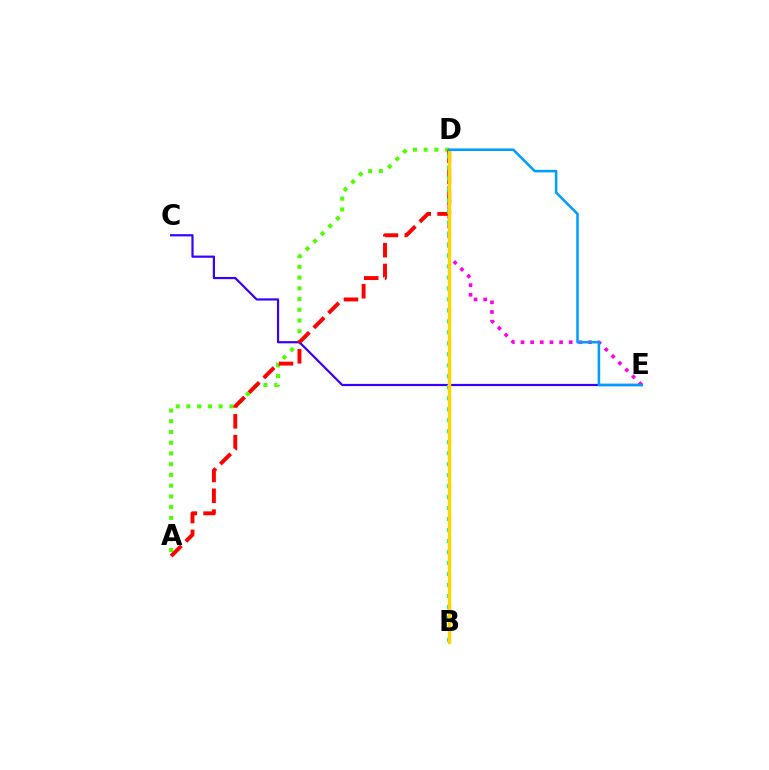{('A', 'D'): [{'color': '#4fff00', 'line_style': 'dotted', 'thickness': 2.92}, {'color': '#ff0000', 'line_style': 'dashed', 'thickness': 2.83}], ('C', 'E'): [{'color': '#3700ff', 'line_style': 'solid', 'thickness': 1.58}], ('D', 'E'): [{'color': '#ff00ed', 'line_style': 'dotted', 'thickness': 2.62}, {'color': '#009eff', 'line_style': 'solid', 'thickness': 1.84}], ('B', 'D'): [{'color': '#00ff86', 'line_style': 'dotted', 'thickness': 2.98}, {'color': '#ffd500', 'line_style': 'solid', 'thickness': 2.41}]}